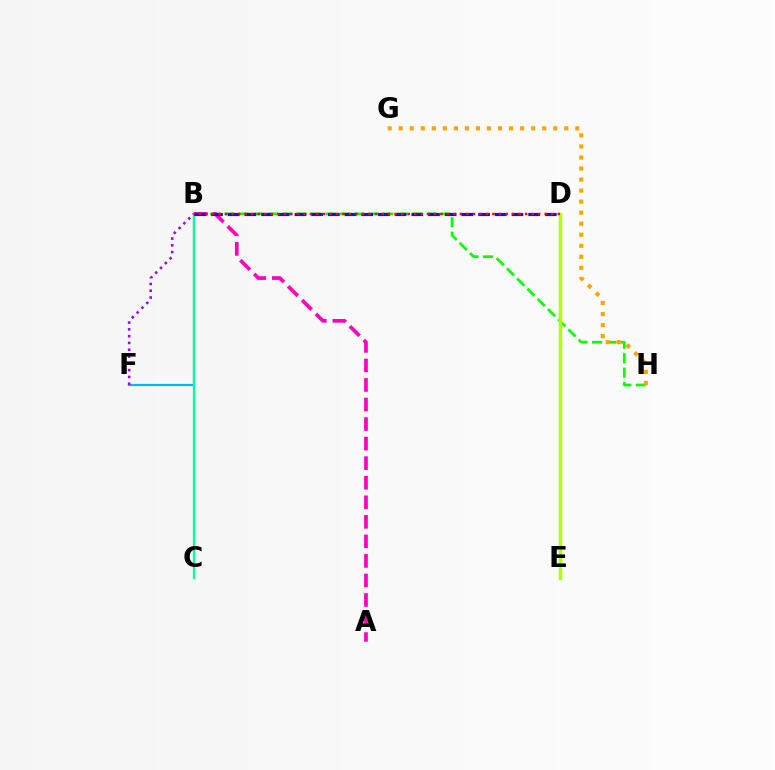{('B', 'H'): [{'color': '#08ff00', 'line_style': 'dashed', 'thickness': 1.96}], ('B', 'F'): [{'color': '#00b5ff', 'line_style': 'solid', 'thickness': 1.56}, {'color': '#9b00ff', 'line_style': 'dotted', 'thickness': 1.85}], ('G', 'H'): [{'color': '#ffa500', 'line_style': 'dotted', 'thickness': 3.0}], ('B', 'C'): [{'color': '#00ff9d', 'line_style': 'solid', 'thickness': 1.67}], ('A', 'B'): [{'color': '#ff00bd', 'line_style': 'dashed', 'thickness': 2.66}], ('D', 'E'): [{'color': '#b3ff00', 'line_style': 'solid', 'thickness': 2.5}], ('B', 'D'): [{'color': '#0010ff', 'line_style': 'dashed', 'thickness': 2.27}, {'color': '#ff0000', 'line_style': 'dotted', 'thickness': 1.77}]}